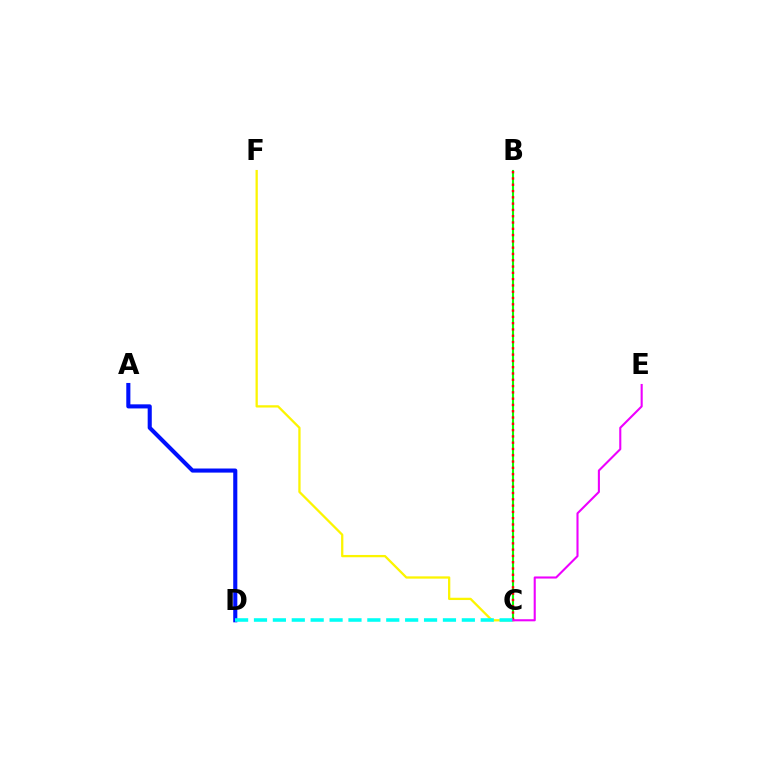{('B', 'C'): [{'color': '#08ff00', 'line_style': 'solid', 'thickness': 1.52}, {'color': '#ff0000', 'line_style': 'dotted', 'thickness': 1.71}], ('A', 'D'): [{'color': '#0010ff', 'line_style': 'solid', 'thickness': 2.95}], ('C', 'F'): [{'color': '#fcf500', 'line_style': 'solid', 'thickness': 1.64}], ('C', 'D'): [{'color': '#00fff6', 'line_style': 'dashed', 'thickness': 2.57}], ('C', 'E'): [{'color': '#ee00ff', 'line_style': 'solid', 'thickness': 1.51}]}